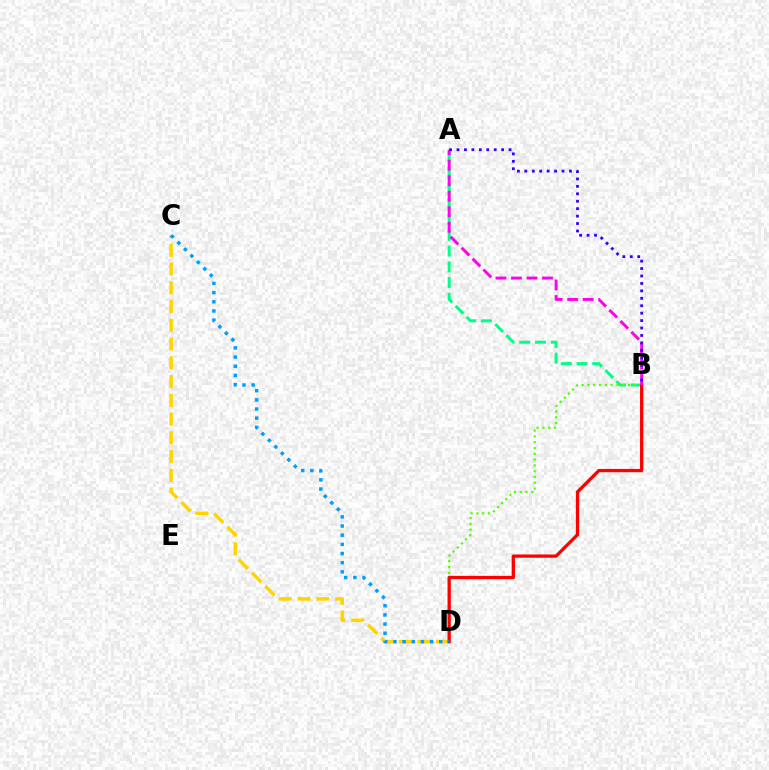{('C', 'D'): [{'color': '#ffd500', 'line_style': 'dashed', 'thickness': 2.55}, {'color': '#009eff', 'line_style': 'dotted', 'thickness': 2.49}], ('A', 'B'): [{'color': '#00ff86', 'line_style': 'dashed', 'thickness': 2.14}, {'color': '#ff00ed', 'line_style': 'dashed', 'thickness': 2.11}, {'color': '#3700ff', 'line_style': 'dotted', 'thickness': 2.02}], ('B', 'D'): [{'color': '#4fff00', 'line_style': 'dotted', 'thickness': 1.57}, {'color': '#ff0000', 'line_style': 'solid', 'thickness': 2.35}]}